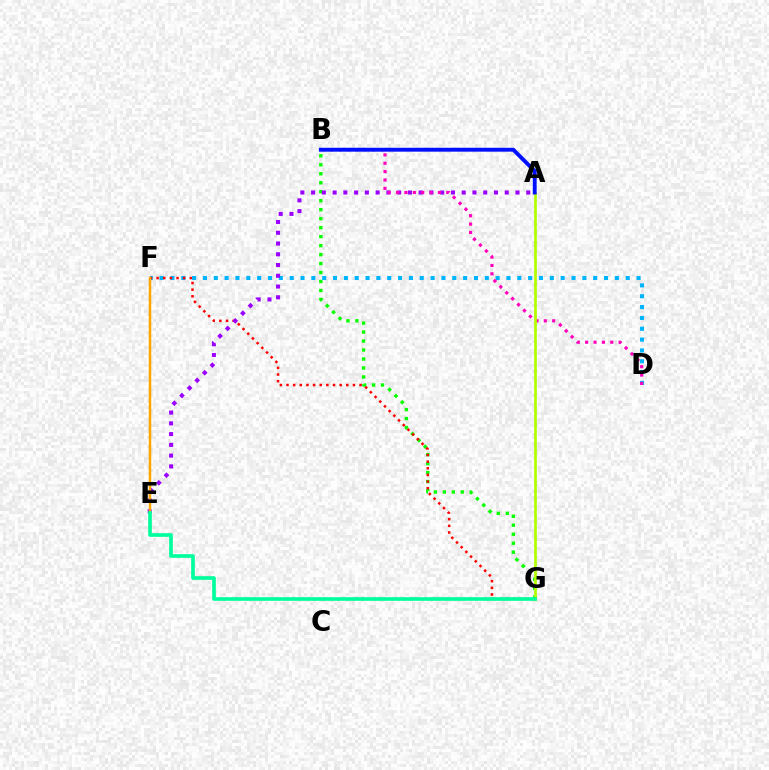{('D', 'F'): [{'color': '#00b5ff', 'line_style': 'dotted', 'thickness': 2.95}], ('B', 'G'): [{'color': '#08ff00', 'line_style': 'dotted', 'thickness': 2.44}], ('F', 'G'): [{'color': '#ff0000', 'line_style': 'dotted', 'thickness': 1.8}], ('A', 'E'): [{'color': '#9b00ff', 'line_style': 'dotted', 'thickness': 2.92}], ('B', 'D'): [{'color': '#ff00bd', 'line_style': 'dotted', 'thickness': 2.27}], ('E', 'F'): [{'color': '#ffa500', 'line_style': 'solid', 'thickness': 1.79}], ('A', 'G'): [{'color': '#b3ff00', 'line_style': 'solid', 'thickness': 1.98}], ('E', 'G'): [{'color': '#00ff9d', 'line_style': 'solid', 'thickness': 2.64}], ('A', 'B'): [{'color': '#0010ff', 'line_style': 'solid', 'thickness': 2.8}]}